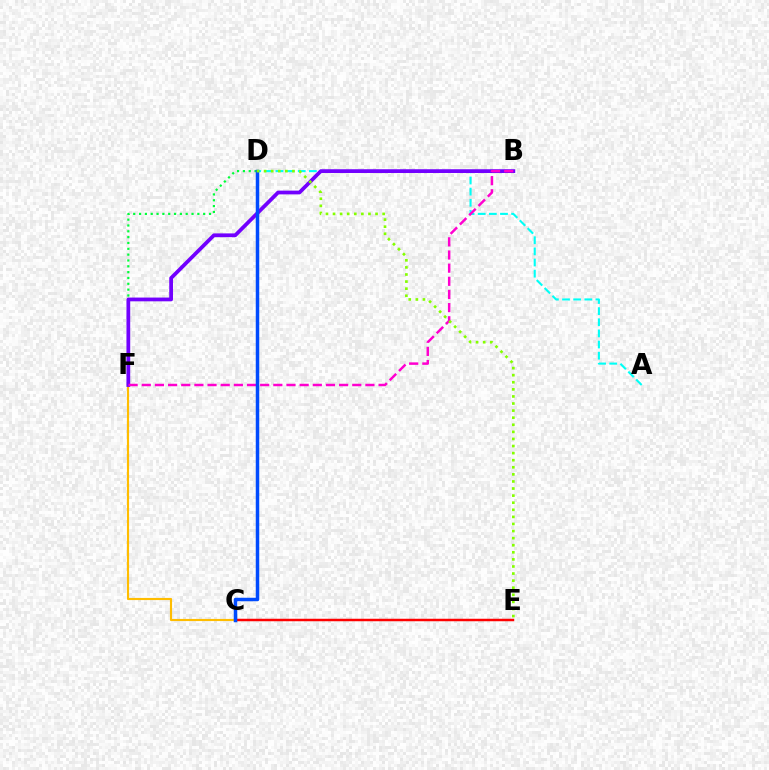{('D', 'F'): [{'color': '#00ff39', 'line_style': 'dotted', 'thickness': 1.58}], ('C', 'E'): [{'color': '#ff0000', 'line_style': 'solid', 'thickness': 1.79}], ('A', 'D'): [{'color': '#00fff6', 'line_style': 'dashed', 'thickness': 1.51}], ('C', 'F'): [{'color': '#ffbd00', 'line_style': 'solid', 'thickness': 1.55}], ('B', 'F'): [{'color': '#7200ff', 'line_style': 'solid', 'thickness': 2.7}, {'color': '#ff00cf', 'line_style': 'dashed', 'thickness': 1.79}], ('C', 'D'): [{'color': '#004bff', 'line_style': 'solid', 'thickness': 2.51}], ('D', 'E'): [{'color': '#84ff00', 'line_style': 'dotted', 'thickness': 1.92}]}